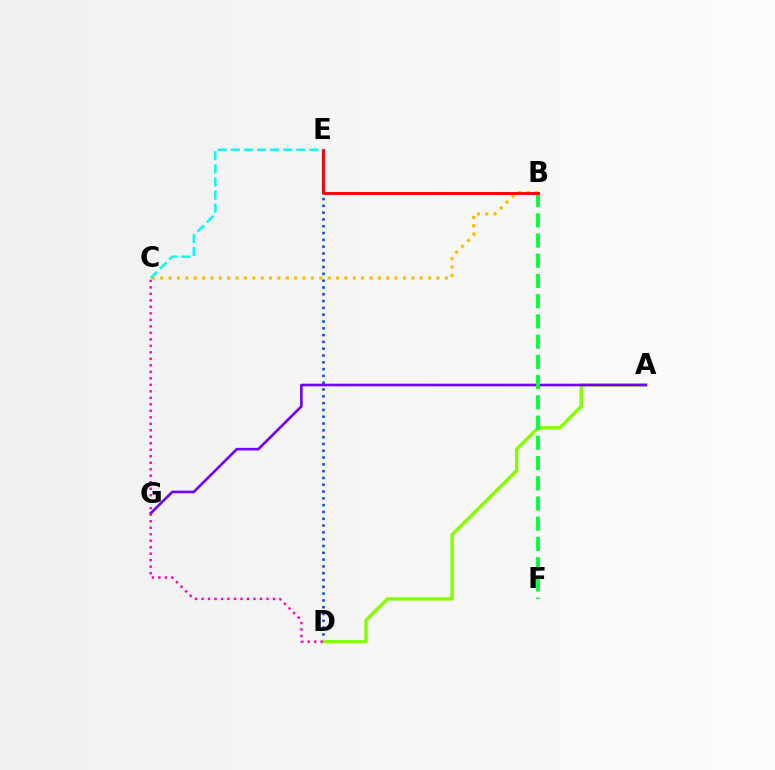{('D', 'E'): [{'color': '#004bff', 'line_style': 'dotted', 'thickness': 1.85}], ('B', 'C'): [{'color': '#ffbd00', 'line_style': 'dotted', 'thickness': 2.27}], ('C', 'E'): [{'color': '#00fff6', 'line_style': 'dashed', 'thickness': 1.78}], ('A', 'D'): [{'color': '#84ff00', 'line_style': 'solid', 'thickness': 2.47}], ('A', 'G'): [{'color': '#7200ff', 'line_style': 'solid', 'thickness': 1.88}], ('B', 'F'): [{'color': '#00ff39', 'line_style': 'dashed', 'thickness': 2.75}], ('C', 'D'): [{'color': '#ff00cf', 'line_style': 'dotted', 'thickness': 1.76}], ('B', 'E'): [{'color': '#ff0000', 'line_style': 'solid', 'thickness': 2.09}]}